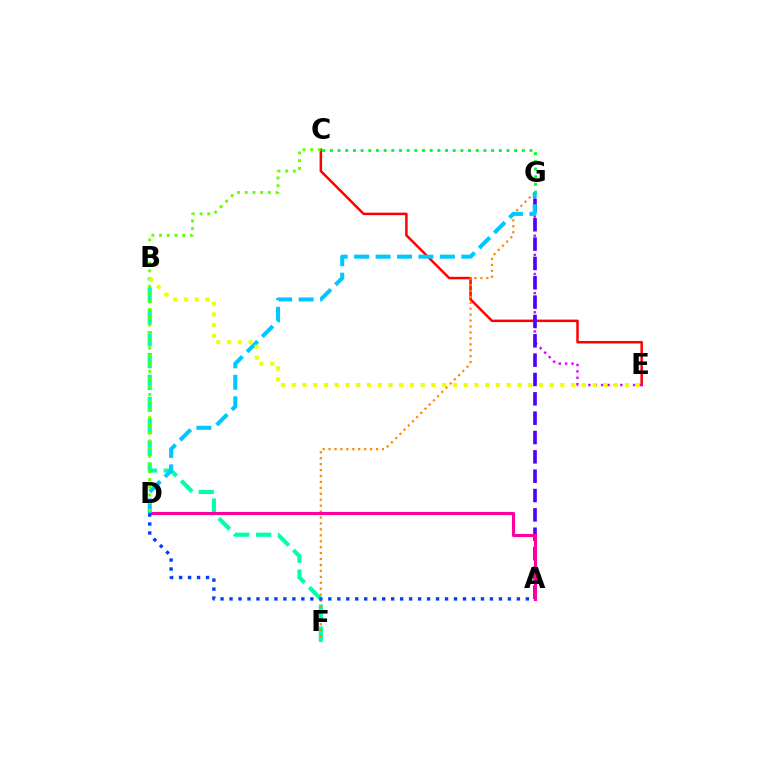{('B', 'F'): [{'color': '#00ffaf', 'line_style': 'dashed', 'thickness': 2.98}], ('C', 'E'): [{'color': '#ff0000', 'line_style': 'solid', 'thickness': 1.79}], ('E', 'G'): [{'color': '#d600ff', 'line_style': 'dotted', 'thickness': 1.73}], ('A', 'G'): [{'color': '#4f00ff', 'line_style': 'dashed', 'thickness': 2.63}], ('F', 'G'): [{'color': '#ff8800', 'line_style': 'dotted', 'thickness': 1.61}], ('C', 'G'): [{'color': '#00ff27', 'line_style': 'dotted', 'thickness': 2.09}], ('A', 'D'): [{'color': '#ff00a0', 'line_style': 'solid', 'thickness': 2.24}, {'color': '#003fff', 'line_style': 'dotted', 'thickness': 2.44}], ('D', 'G'): [{'color': '#00c7ff', 'line_style': 'dashed', 'thickness': 2.91}], ('C', 'D'): [{'color': '#66ff00', 'line_style': 'dotted', 'thickness': 2.1}], ('B', 'E'): [{'color': '#eeff00', 'line_style': 'dotted', 'thickness': 2.92}]}